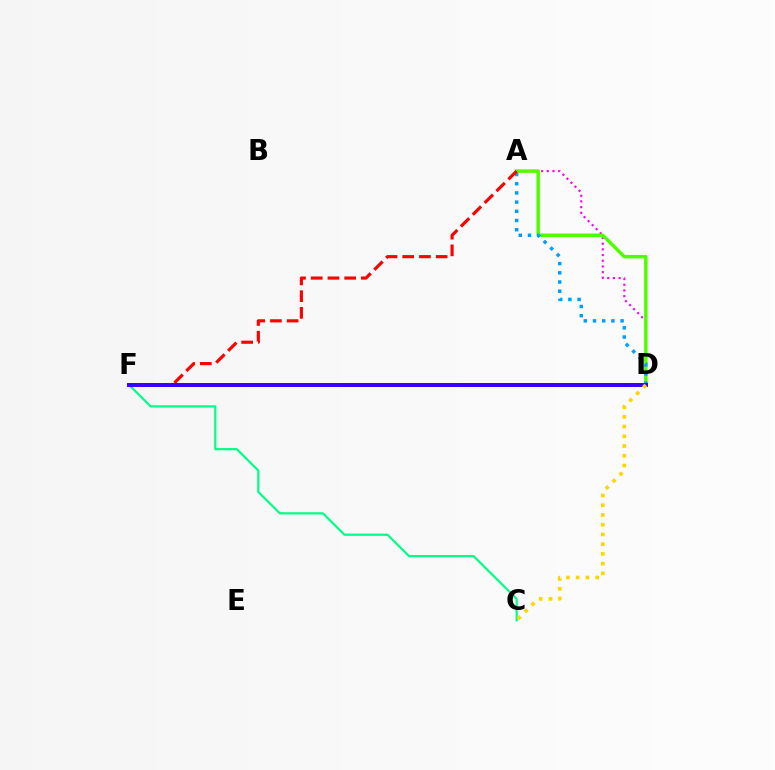{('A', 'D'): [{'color': '#ff00ed', 'line_style': 'dotted', 'thickness': 1.55}, {'color': '#4fff00', 'line_style': 'solid', 'thickness': 2.51}, {'color': '#009eff', 'line_style': 'dotted', 'thickness': 2.5}], ('C', 'F'): [{'color': '#00ff86', 'line_style': 'solid', 'thickness': 1.59}], ('A', 'F'): [{'color': '#ff0000', 'line_style': 'dashed', 'thickness': 2.27}], ('D', 'F'): [{'color': '#3700ff', 'line_style': 'solid', 'thickness': 2.85}], ('C', 'D'): [{'color': '#ffd500', 'line_style': 'dotted', 'thickness': 2.65}]}